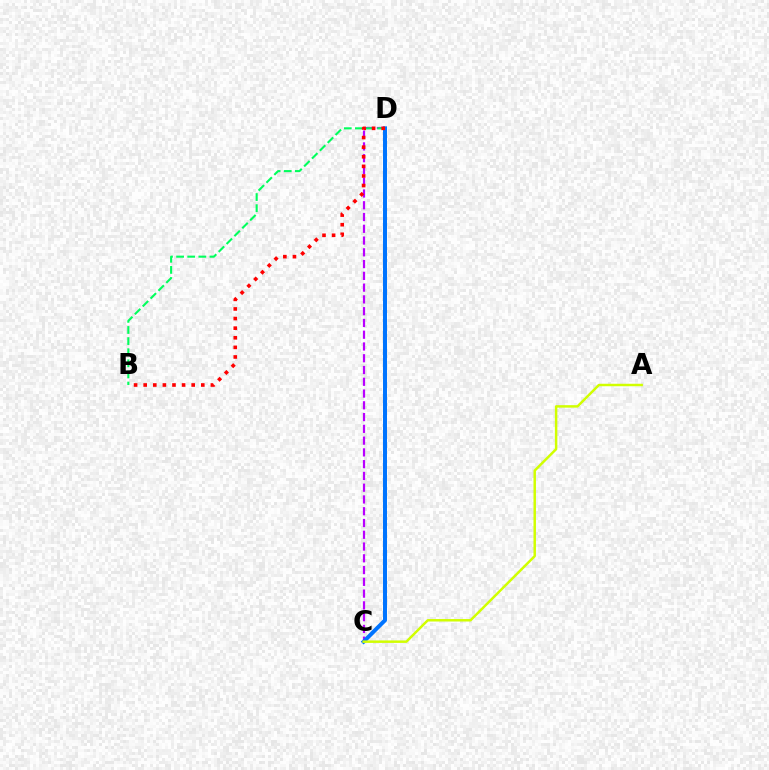{('C', 'D'): [{'color': '#b900ff', 'line_style': 'dashed', 'thickness': 1.6}, {'color': '#0074ff', 'line_style': 'solid', 'thickness': 2.87}], ('B', 'D'): [{'color': '#00ff5c', 'line_style': 'dashed', 'thickness': 1.51}, {'color': '#ff0000', 'line_style': 'dotted', 'thickness': 2.61}], ('A', 'C'): [{'color': '#d1ff00', 'line_style': 'solid', 'thickness': 1.78}]}